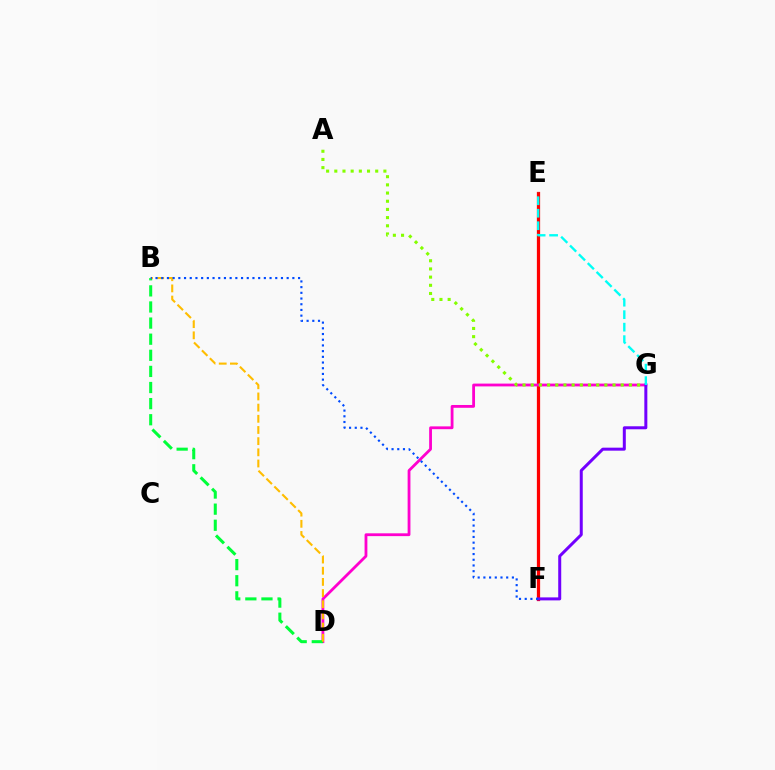{('E', 'F'): [{'color': '#ff0000', 'line_style': 'solid', 'thickness': 2.34}], ('D', 'G'): [{'color': '#ff00cf', 'line_style': 'solid', 'thickness': 2.02}], ('B', 'D'): [{'color': '#00ff39', 'line_style': 'dashed', 'thickness': 2.19}, {'color': '#ffbd00', 'line_style': 'dashed', 'thickness': 1.52}], ('A', 'G'): [{'color': '#84ff00', 'line_style': 'dotted', 'thickness': 2.22}], ('F', 'G'): [{'color': '#7200ff', 'line_style': 'solid', 'thickness': 2.16}], ('B', 'F'): [{'color': '#004bff', 'line_style': 'dotted', 'thickness': 1.55}], ('E', 'G'): [{'color': '#00fff6', 'line_style': 'dashed', 'thickness': 1.7}]}